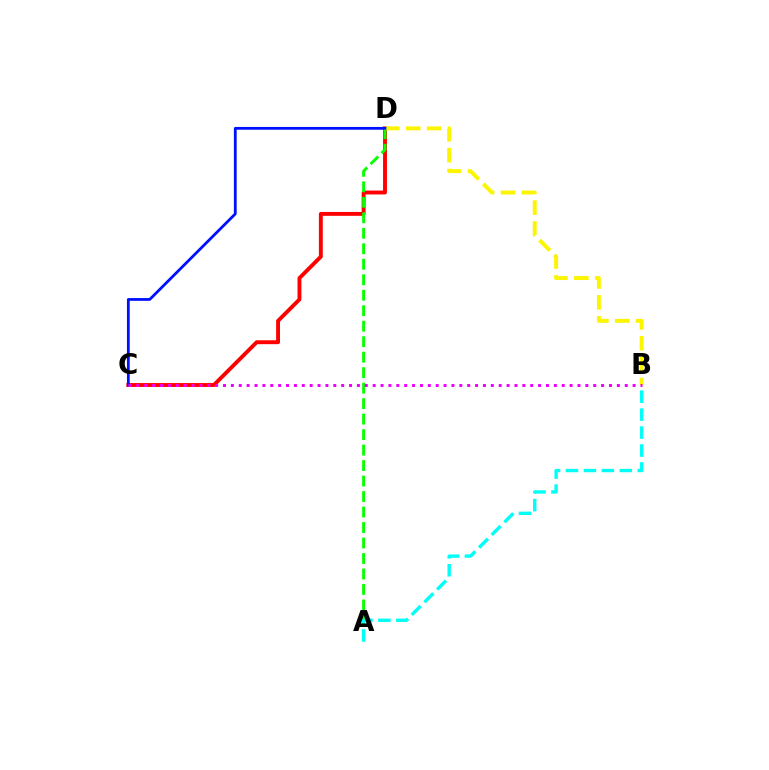{('C', 'D'): [{'color': '#ff0000', 'line_style': 'solid', 'thickness': 2.8}, {'color': '#0010ff', 'line_style': 'solid', 'thickness': 2.01}], ('A', 'D'): [{'color': '#08ff00', 'line_style': 'dashed', 'thickness': 2.1}], ('B', 'D'): [{'color': '#fcf500', 'line_style': 'dashed', 'thickness': 2.84}], ('A', 'B'): [{'color': '#00fff6', 'line_style': 'dashed', 'thickness': 2.44}], ('B', 'C'): [{'color': '#ee00ff', 'line_style': 'dotted', 'thickness': 2.14}]}